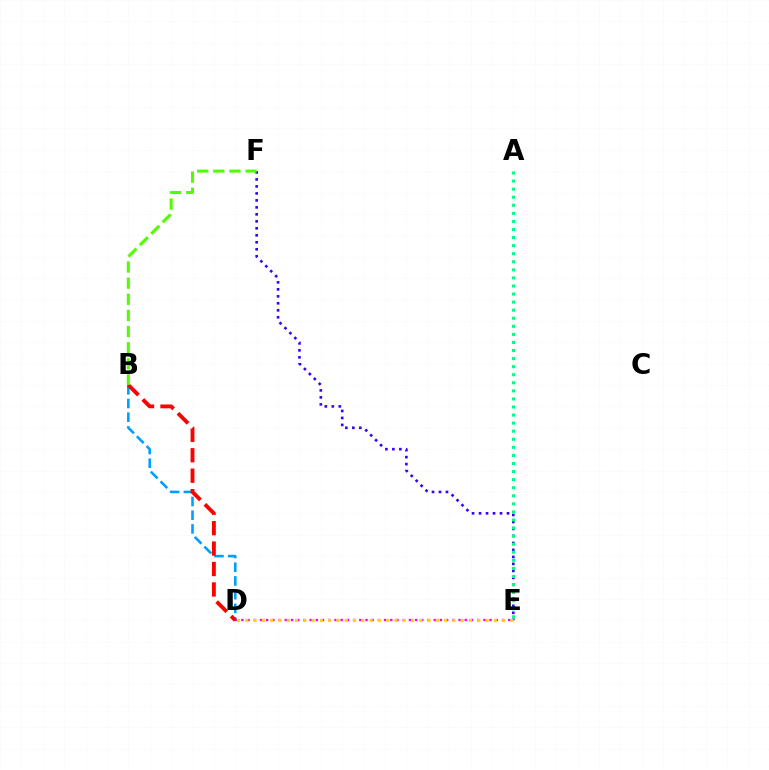{('D', 'E'): [{'color': '#ff00ed', 'line_style': 'dotted', 'thickness': 1.69}, {'color': '#ffd500', 'line_style': 'dotted', 'thickness': 2.25}], ('E', 'F'): [{'color': '#3700ff', 'line_style': 'dotted', 'thickness': 1.9}], ('B', 'D'): [{'color': '#009eff', 'line_style': 'dashed', 'thickness': 1.86}, {'color': '#ff0000', 'line_style': 'dashed', 'thickness': 2.78}], ('B', 'F'): [{'color': '#4fff00', 'line_style': 'dashed', 'thickness': 2.19}], ('A', 'E'): [{'color': '#00ff86', 'line_style': 'dotted', 'thickness': 2.19}]}